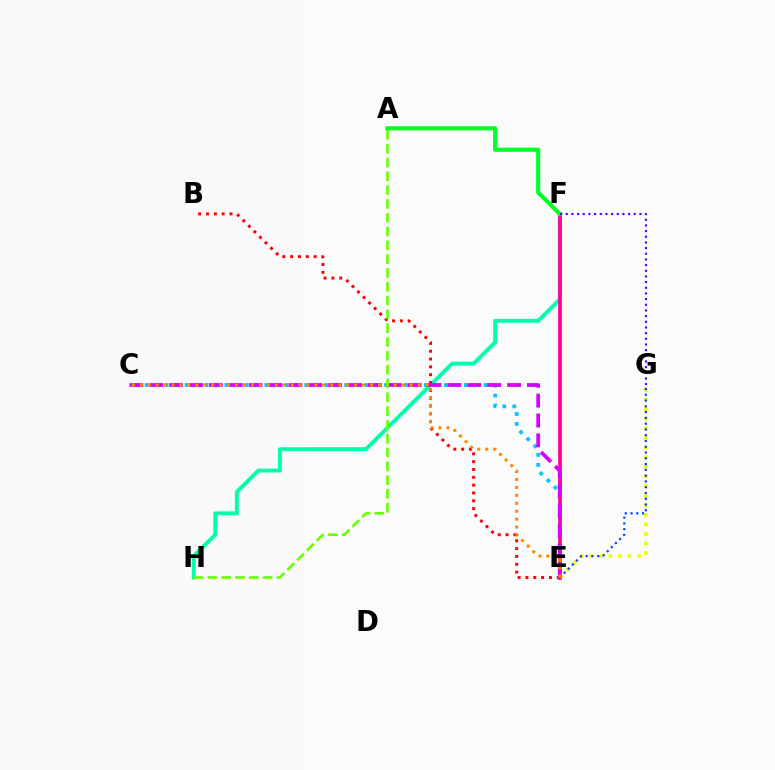{('F', 'H'): [{'color': '#00ffaf', 'line_style': 'solid', 'thickness': 2.84}], ('B', 'E'): [{'color': '#ff0000', 'line_style': 'dotted', 'thickness': 2.13}], ('E', 'F'): [{'color': '#ff00a0', 'line_style': 'solid', 'thickness': 2.69}], ('C', 'E'): [{'color': '#00c7ff', 'line_style': 'dotted', 'thickness': 2.71}, {'color': '#d600ff', 'line_style': 'dashed', 'thickness': 2.7}, {'color': '#ff8800', 'line_style': 'dotted', 'thickness': 2.16}], ('A', 'F'): [{'color': '#00ff27', 'line_style': 'solid', 'thickness': 2.98}], ('E', 'G'): [{'color': '#eeff00', 'line_style': 'dotted', 'thickness': 2.61}, {'color': '#003fff', 'line_style': 'dotted', 'thickness': 1.57}], ('A', 'H'): [{'color': '#66ff00', 'line_style': 'dashed', 'thickness': 1.88}], ('F', 'G'): [{'color': '#4f00ff', 'line_style': 'dotted', 'thickness': 1.54}]}